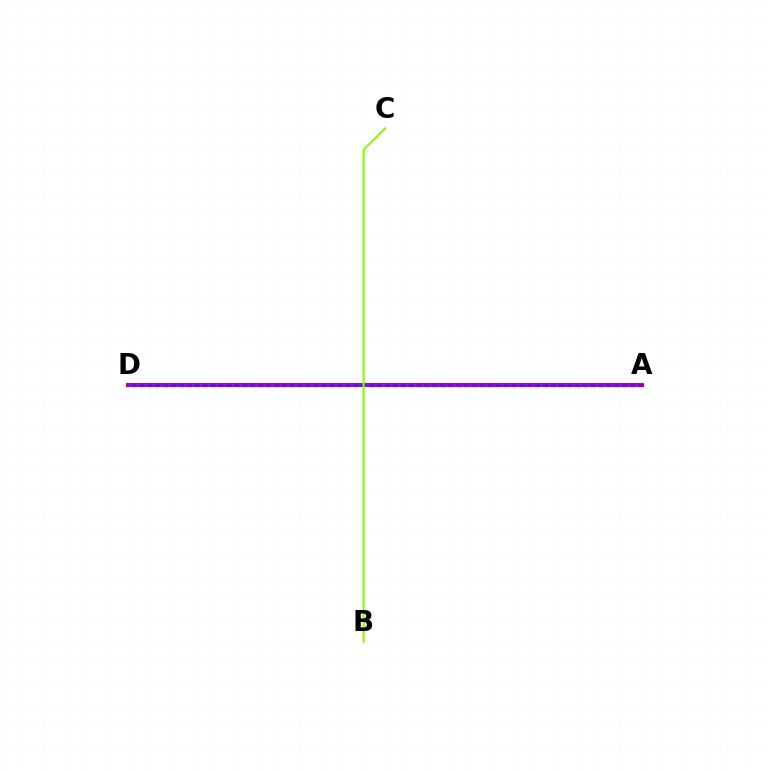{('A', 'D'): [{'color': '#ff0000', 'line_style': 'solid', 'thickness': 2.99}, {'color': '#00fff6', 'line_style': 'dotted', 'thickness': 2.15}, {'color': '#7200ff', 'line_style': 'solid', 'thickness': 1.88}], ('B', 'C'): [{'color': '#84ff00', 'line_style': 'solid', 'thickness': 1.52}]}